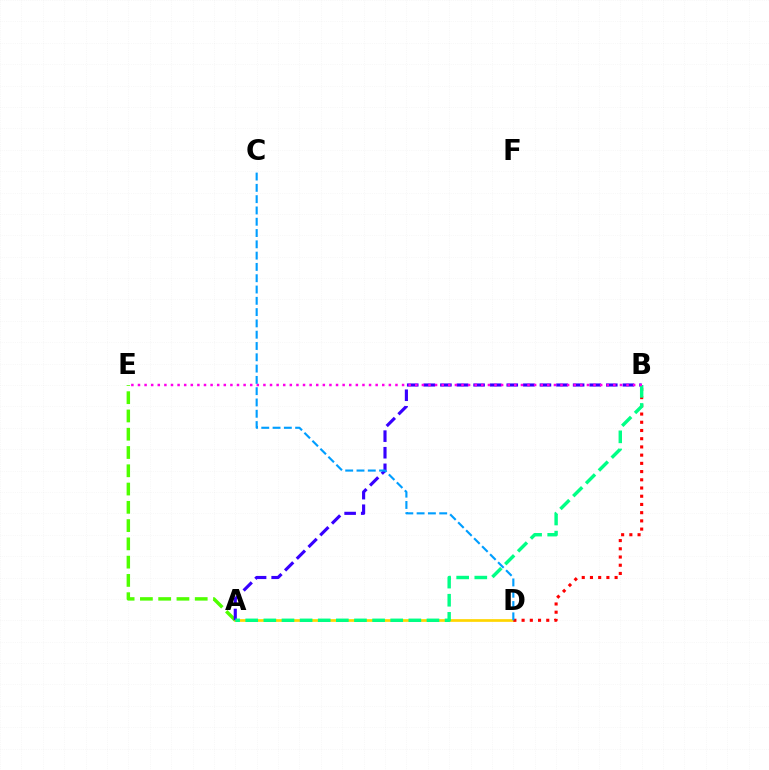{('A', 'E'): [{'color': '#4fff00', 'line_style': 'dashed', 'thickness': 2.48}], ('A', 'D'): [{'color': '#ffd500', 'line_style': 'solid', 'thickness': 1.95}], ('B', 'D'): [{'color': '#ff0000', 'line_style': 'dotted', 'thickness': 2.23}], ('A', 'B'): [{'color': '#3700ff', 'line_style': 'dashed', 'thickness': 2.25}, {'color': '#00ff86', 'line_style': 'dashed', 'thickness': 2.46}], ('B', 'E'): [{'color': '#ff00ed', 'line_style': 'dotted', 'thickness': 1.79}], ('C', 'D'): [{'color': '#009eff', 'line_style': 'dashed', 'thickness': 1.53}]}